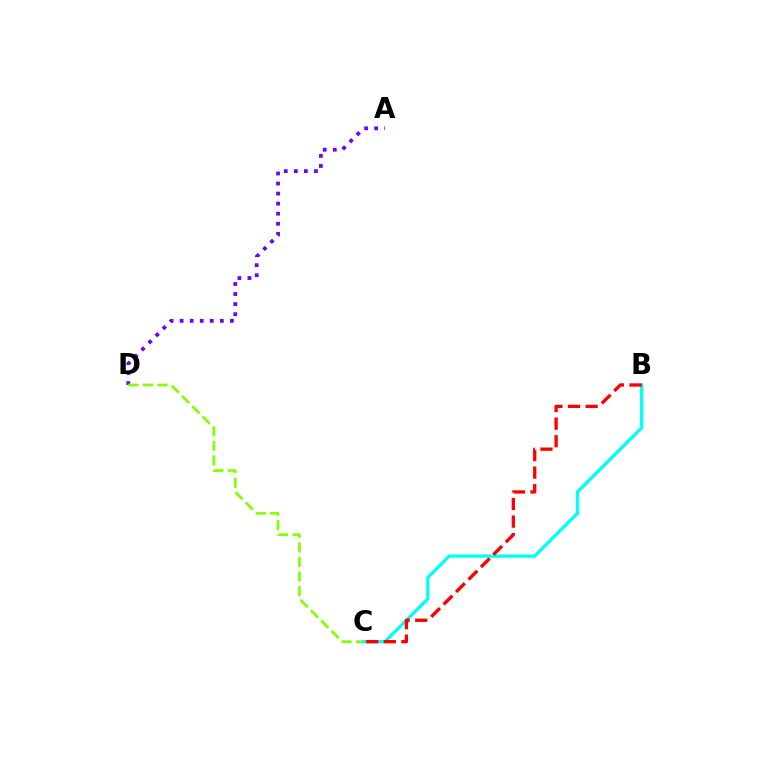{('A', 'D'): [{'color': '#7200ff', 'line_style': 'dotted', 'thickness': 2.73}], ('C', 'D'): [{'color': '#84ff00', 'line_style': 'dashed', 'thickness': 1.98}], ('B', 'C'): [{'color': '#00fff6', 'line_style': 'solid', 'thickness': 2.35}, {'color': '#ff0000', 'line_style': 'dashed', 'thickness': 2.39}]}